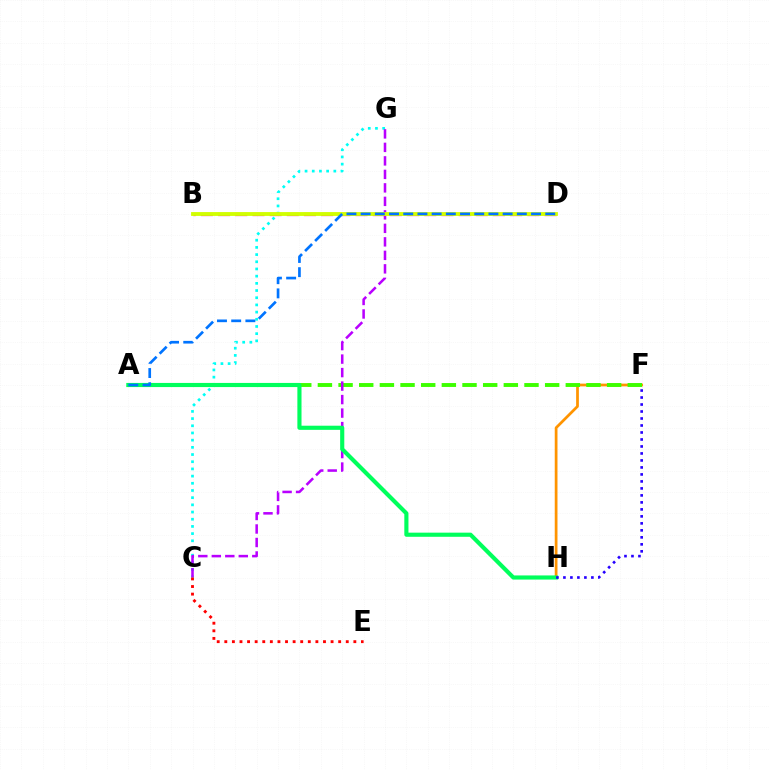{('F', 'H'): [{'color': '#ff9400', 'line_style': 'solid', 'thickness': 1.97}, {'color': '#2500ff', 'line_style': 'dotted', 'thickness': 1.9}], ('C', 'G'): [{'color': '#00fff6', 'line_style': 'dotted', 'thickness': 1.95}, {'color': '#b900ff', 'line_style': 'dashed', 'thickness': 1.83}], ('A', 'F'): [{'color': '#3dff00', 'line_style': 'dashed', 'thickness': 2.81}], ('B', 'D'): [{'color': '#ff00ac', 'line_style': 'dashed', 'thickness': 2.33}, {'color': '#d1ff00', 'line_style': 'solid', 'thickness': 2.76}], ('C', 'E'): [{'color': '#ff0000', 'line_style': 'dotted', 'thickness': 2.06}], ('A', 'H'): [{'color': '#00ff5c', 'line_style': 'solid', 'thickness': 2.98}], ('A', 'D'): [{'color': '#0074ff', 'line_style': 'dashed', 'thickness': 1.93}]}